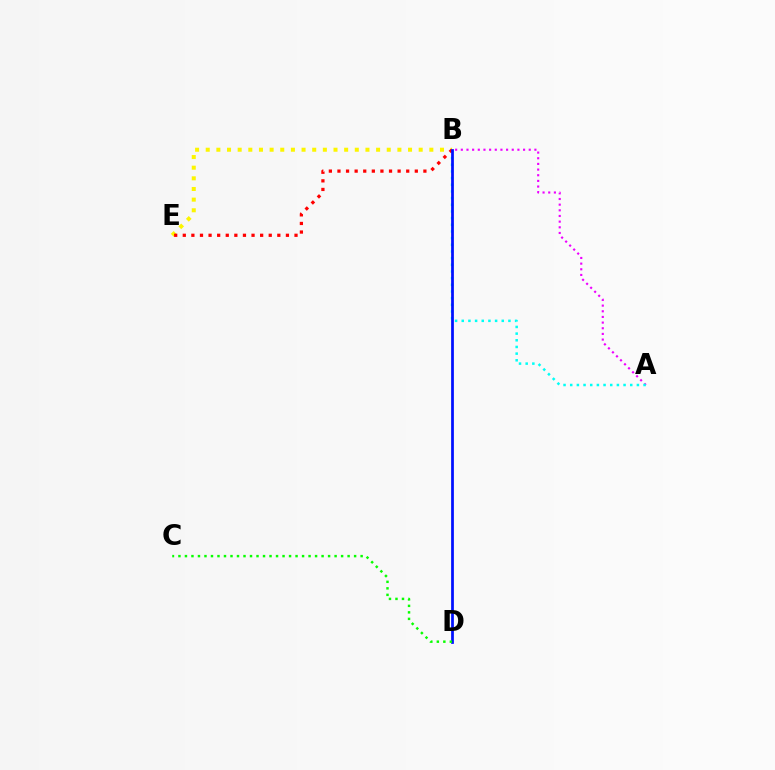{('B', 'E'): [{'color': '#fcf500', 'line_style': 'dotted', 'thickness': 2.89}, {'color': '#ff0000', 'line_style': 'dotted', 'thickness': 2.34}], ('A', 'B'): [{'color': '#ee00ff', 'line_style': 'dotted', 'thickness': 1.54}, {'color': '#00fff6', 'line_style': 'dotted', 'thickness': 1.81}], ('B', 'D'): [{'color': '#0010ff', 'line_style': 'solid', 'thickness': 1.98}], ('C', 'D'): [{'color': '#08ff00', 'line_style': 'dotted', 'thickness': 1.77}]}